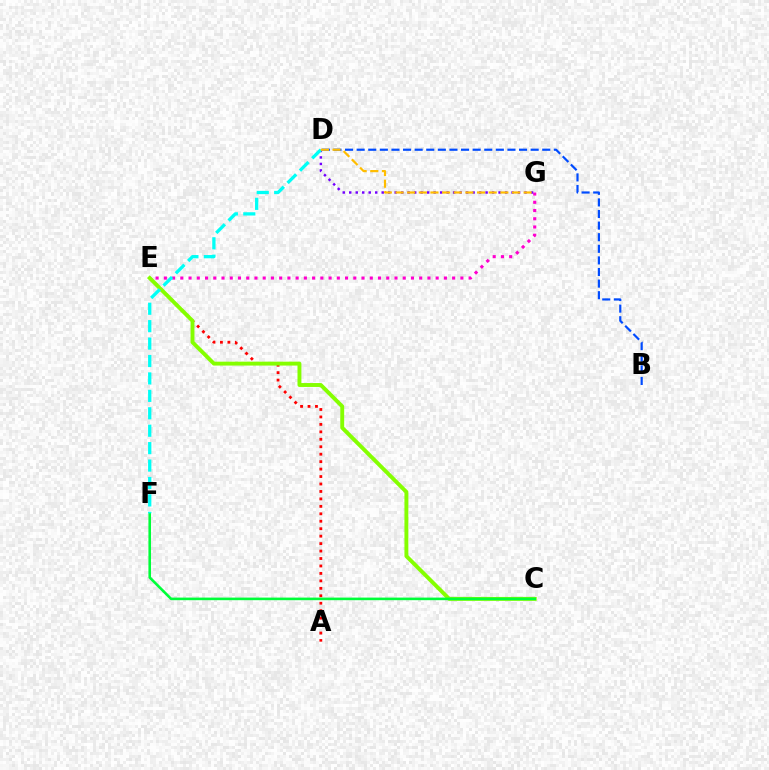{('A', 'E'): [{'color': '#ff0000', 'line_style': 'dotted', 'thickness': 2.02}], ('B', 'D'): [{'color': '#004bff', 'line_style': 'dashed', 'thickness': 1.58}], ('E', 'G'): [{'color': '#ff00cf', 'line_style': 'dotted', 'thickness': 2.24}], ('C', 'E'): [{'color': '#84ff00', 'line_style': 'solid', 'thickness': 2.81}], ('D', 'G'): [{'color': '#7200ff', 'line_style': 'dotted', 'thickness': 1.76}, {'color': '#ffbd00', 'line_style': 'dashed', 'thickness': 1.58}], ('C', 'F'): [{'color': '#00ff39', 'line_style': 'solid', 'thickness': 1.87}], ('D', 'F'): [{'color': '#00fff6', 'line_style': 'dashed', 'thickness': 2.37}]}